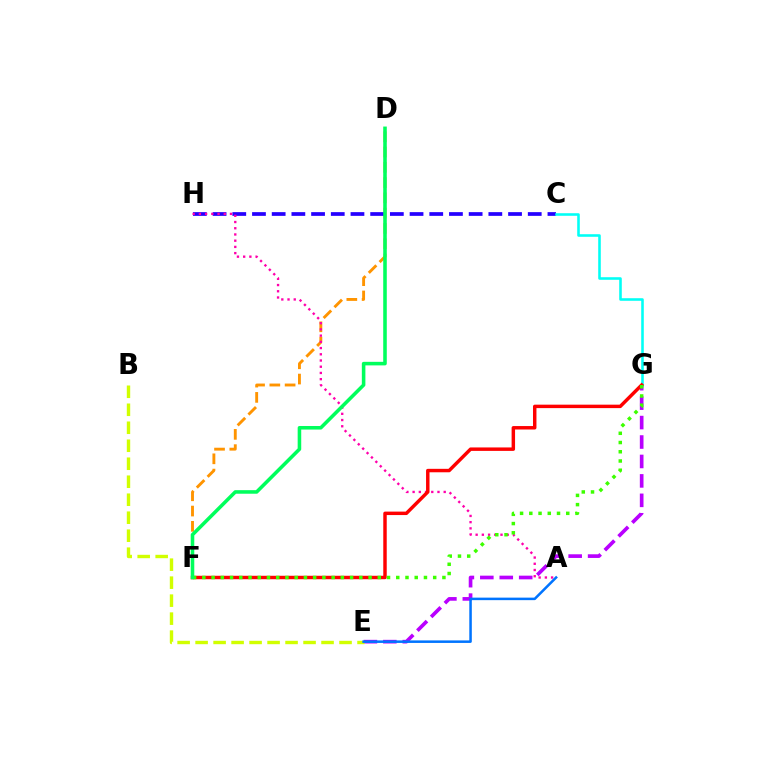{('D', 'F'): [{'color': '#ff9400', 'line_style': 'dashed', 'thickness': 2.08}, {'color': '#00ff5c', 'line_style': 'solid', 'thickness': 2.56}], ('E', 'G'): [{'color': '#b900ff', 'line_style': 'dashed', 'thickness': 2.64}], ('C', 'H'): [{'color': '#2500ff', 'line_style': 'dashed', 'thickness': 2.68}], ('C', 'G'): [{'color': '#00fff6', 'line_style': 'solid', 'thickness': 1.86}], ('B', 'E'): [{'color': '#d1ff00', 'line_style': 'dashed', 'thickness': 2.44}], ('A', 'H'): [{'color': '#ff00ac', 'line_style': 'dotted', 'thickness': 1.69}], ('A', 'E'): [{'color': '#0074ff', 'line_style': 'solid', 'thickness': 1.82}], ('F', 'G'): [{'color': '#ff0000', 'line_style': 'solid', 'thickness': 2.49}, {'color': '#3dff00', 'line_style': 'dotted', 'thickness': 2.51}]}